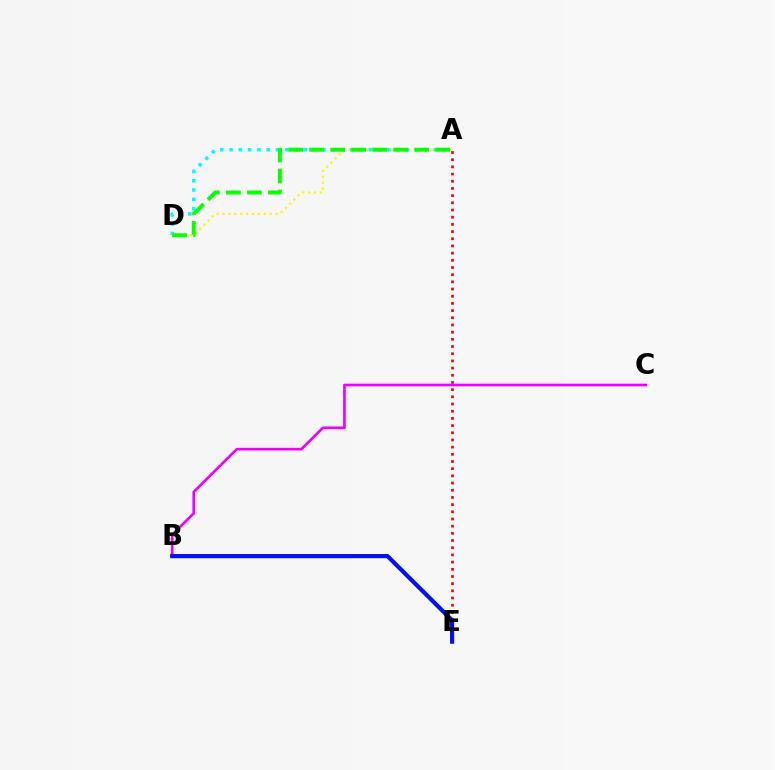{('A', 'E'): [{'color': '#ff0000', 'line_style': 'dotted', 'thickness': 1.95}], ('A', 'D'): [{'color': '#fcf500', 'line_style': 'dotted', 'thickness': 1.6}, {'color': '#00fff6', 'line_style': 'dotted', 'thickness': 2.52}, {'color': '#08ff00', 'line_style': 'dashed', 'thickness': 2.85}], ('B', 'C'): [{'color': '#ee00ff', 'line_style': 'solid', 'thickness': 1.92}], ('B', 'E'): [{'color': '#0010ff', 'line_style': 'solid', 'thickness': 3.0}]}